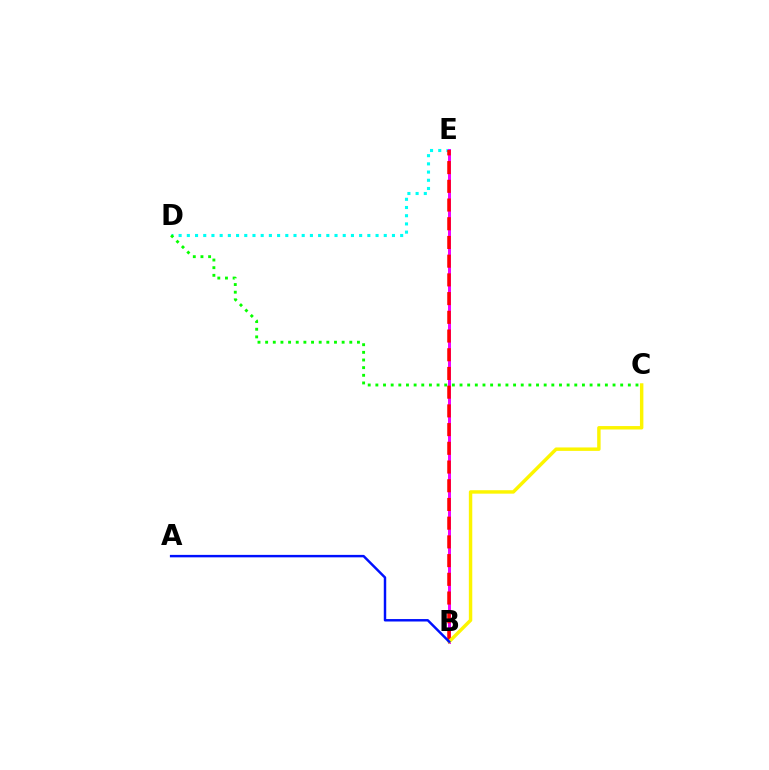{('D', 'E'): [{'color': '#00fff6', 'line_style': 'dotted', 'thickness': 2.23}], ('B', 'E'): [{'color': '#ee00ff', 'line_style': 'solid', 'thickness': 2.15}, {'color': '#ff0000', 'line_style': 'dashed', 'thickness': 2.54}], ('C', 'D'): [{'color': '#08ff00', 'line_style': 'dotted', 'thickness': 2.08}], ('B', 'C'): [{'color': '#fcf500', 'line_style': 'solid', 'thickness': 2.47}], ('A', 'B'): [{'color': '#0010ff', 'line_style': 'solid', 'thickness': 1.76}]}